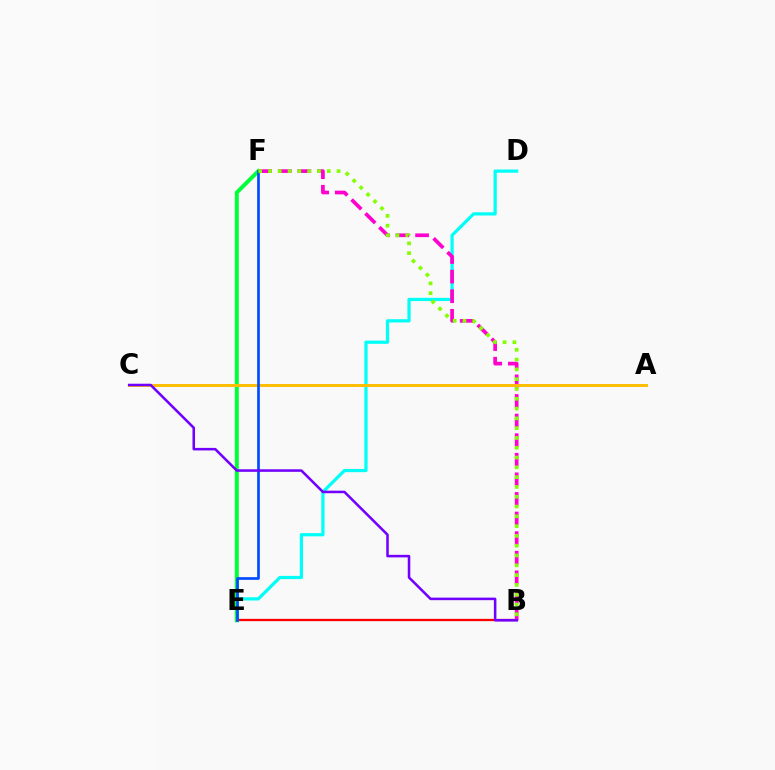{('B', 'E'): [{'color': '#ff0000', 'line_style': 'solid', 'thickness': 1.64}], ('D', 'E'): [{'color': '#00fff6', 'line_style': 'solid', 'thickness': 2.32}], ('B', 'F'): [{'color': '#ff00cf', 'line_style': 'dashed', 'thickness': 2.66}, {'color': '#84ff00', 'line_style': 'dotted', 'thickness': 2.66}], ('E', 'F'): [{'color': '#00ff39', 'line_style': 'solid', 'thickness': 2.85}, {'color': '#004bff', 'line_style': 'solid', 'thickness': 1.93}], ('A', 'C'): [{'color': '#ffbd00', 'line_style': 'solid', 'thickness': 2.1}], ('B', 'C'): [{'color': '#7200ff', 'line_style': 'solid', 'thickness': 1.83}]}